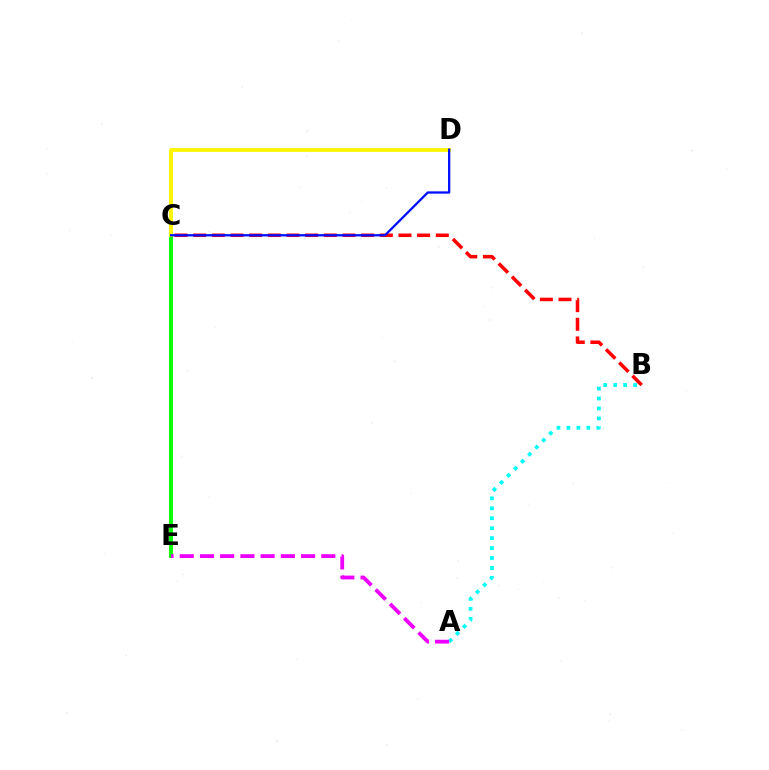{('B', 'C'): [{'color': '#ff0000', 'line_style': 'dashed', 'thickness': 2.54}], ('C', 'E'): [{'color': '#08ff00', 'line_style': 'solid', 'thickness': 2.81}], ('C', 'D'): [{'color': '#fcf500', 'line_style': 'solid', 'thickness': 2.76}, {'color': '#0010ff', 'line_style': 'solid', 'thickness': 1.64}], ('A', 'B'): [{'color': '#00fff6', 'line_style': 'dotted', 'thickness': 2.7}], ('A', 'E'): [{'color': '#ee00ff', 'line_style': 'dashed', 'thickness': 2.75}]}